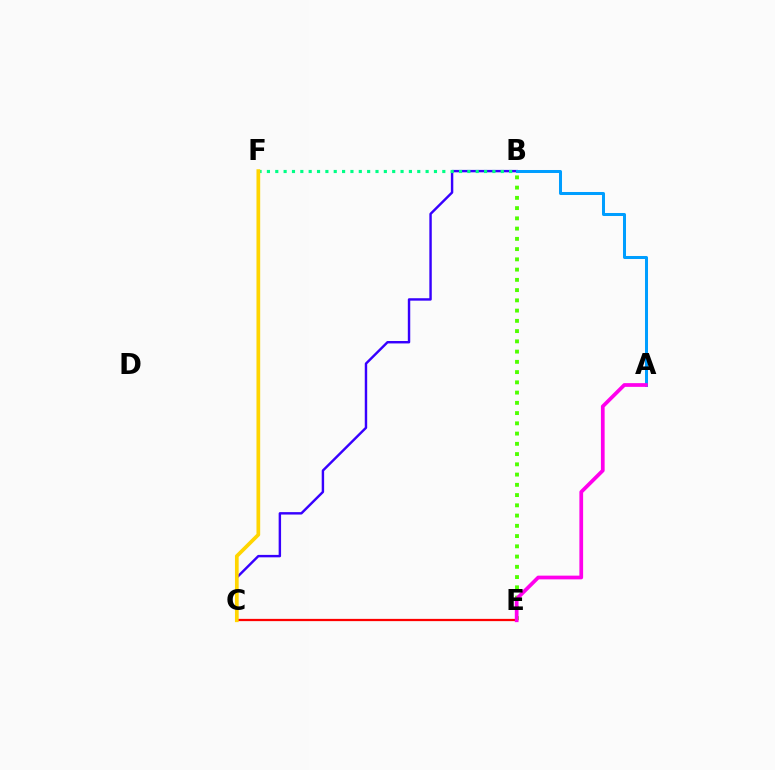{('B', 'C'): [{'color': '#3700ff', 'line_style': 'solid', 'thickness': 1.75}], ('B', 'F'): [{'color': '#00ff86', 'line_style': 'dotted', 'thickness': 2.27}], ('A', 'B'): [{'color': '#009eff', 'line_style': 'solid', 'thickness': 2.17}], ('C', 'E'): [{'color': '#ff0000', 'line_style': 'solid', 'thickness': 1.62}], ('B', 'E'): [{'color': '#4fff00', 'line_style': 'dotted', 'thickness': 2.78}], ('A', 'E'): [{'color': '#ff00ed', 'line_style': 'solid', 'thickness': 2.68}], ('C', 'F'): [{'color': '#ffd500', 'line_style': 'solid', 'thickness': 2.67}]}